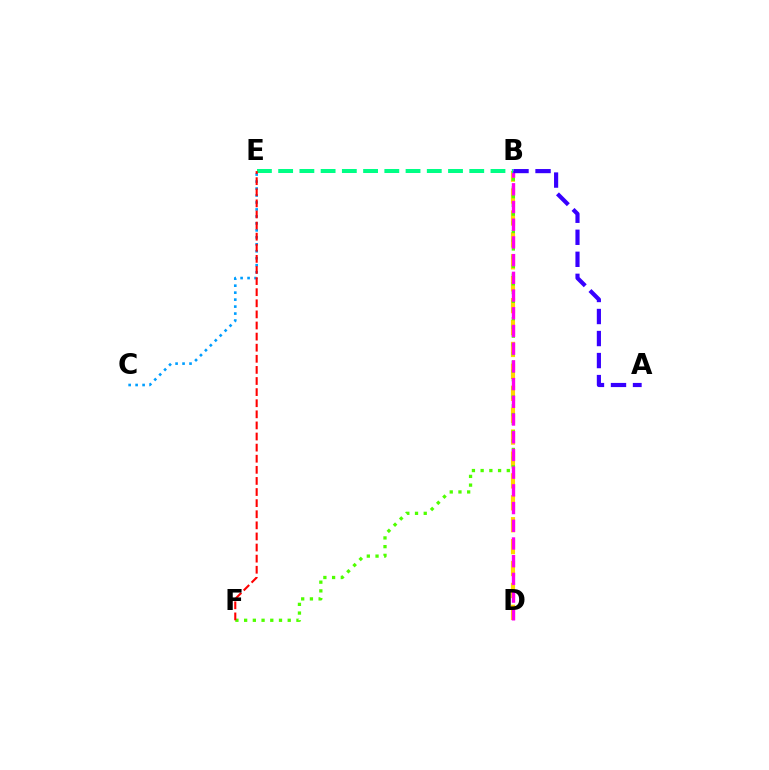{('C', 'E'): [{'color': '#009eff', 'line_style': 'dotted', 'thickness': 1.89}], ('B', 'D'): [{'color': '#ffd500', 'line_style': 'dashed', 'thickness': 2.98}, {'color': '#ff00ed', 'line_style': 'dashed', 'thickness': 2.41}], ('B', 'F'): [{'color': '#4fff00', 'line_style': 'dotted', 'thickness': 2.37}], ('B', 'E'): [{'color': '#00ff86', 'line_style': 'dashed', 'thickness': 2.88}], ('A', 'B'): [{'color': '#3700ff', 'line_style': 'dashed', 'thickness': 2.99}], ('E', 'F'): [{'color': '#ff0000', 'line_style': 'dashed', 'thickness': 1.51}]}